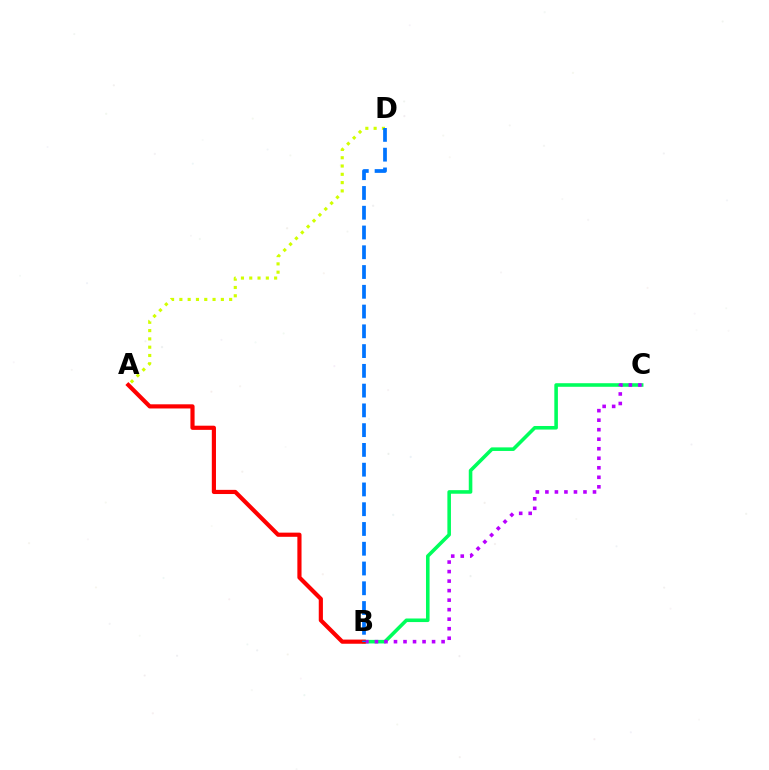{('B', 'C'): [{'color': '#00ff5c', 'line_style': 'solid', 'thickness': 2.58}, {'color': '#b900ff', 'line_style': 'dotted', 'thickness': 2.59}], ('A', 'D'): [{'color': '#d1ff00', 'line_style': 'dotted', 'thickness': 2.25}], ('A', 'B'): [{'color': '#ff0000', 'line_style': 'solid', 'thickness': 3.0}], ('B', 'D'): [{'color': '#0074ff', 'line_style': 'dashed', 'thickness': 2.69}]}